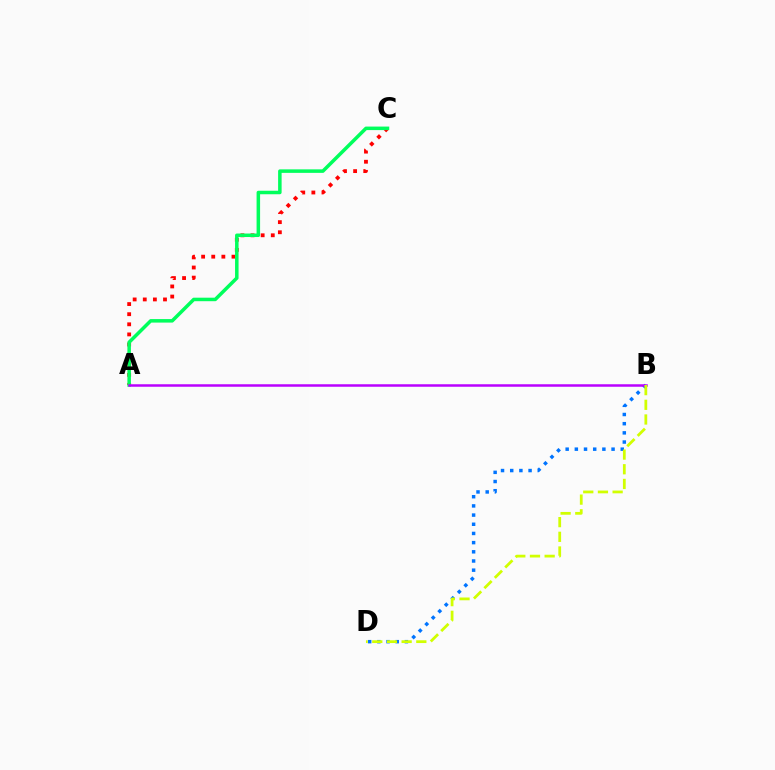{('A', 'C'): [{'color': '#ff0000', 'line_style': 'dotted', 'thickness': 2.75}, {'color': '#00ff5c', 'line_style': 'solid', 'thickness': 2.53}], ('B', 'D'): [{'color': '#0074ff', 'line_style': 'dotted', 'thickness': 2.49}, {'color': '#d1ff00', 'line_style': 'dashed', 'thickness': 1.99}], ('A', 'B'): [{'color': '#b900ff', 'line_style': 'solid', 'thickness': 1.8}]}